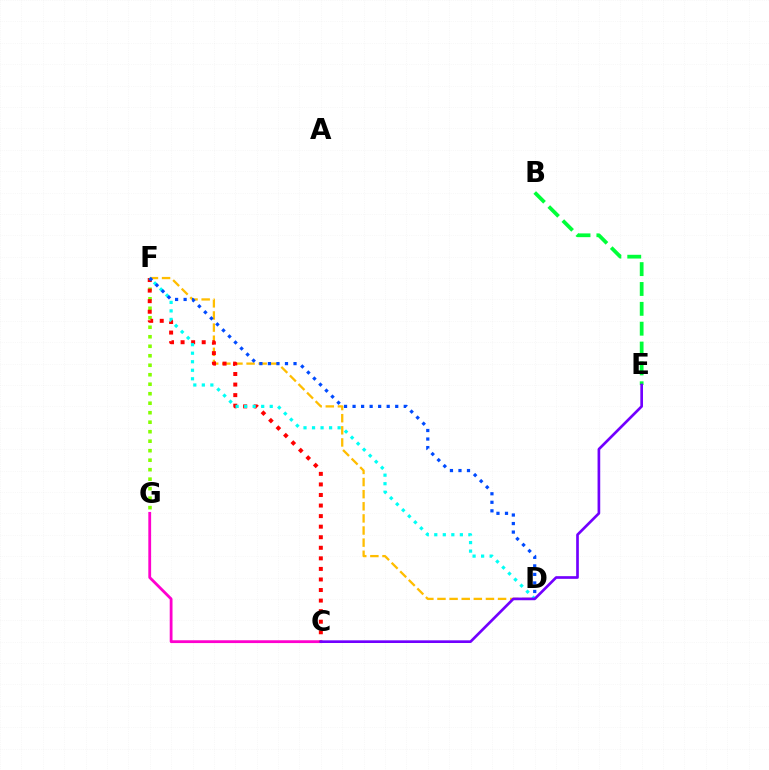{('F', 'G'): [{'color': '#84ff00', 'line_style': 'dotted', 'thickness': 2.58}], ('D', 'F'): [{'color': '#ffbd00', 'line_style': 'dashed', 'thickness': 1.65}, {'color': '#00fff6', 'line_style': 'dotted', 'thickness': 2.32}, {'color': '#004bff', 'line_style': 'dotted', 'thickness': 2.32}], ('C', 'G'): [{'color': '#ff00cf', 'line_style': 'solid', 'thickness': 2.02}], ('B', 'E'): [{'color': '#00ff39', 'line_style': 'dashed', 'thickness': 2.7}], ('C', 'F'): [{'color': '#ff0000', 'line_style': 'dotted', 'thickness': 2.87}], ('C', 'E'): [{'color': '#7200ff', 'line_style': 'solid', 'thickness': 1.92}]}